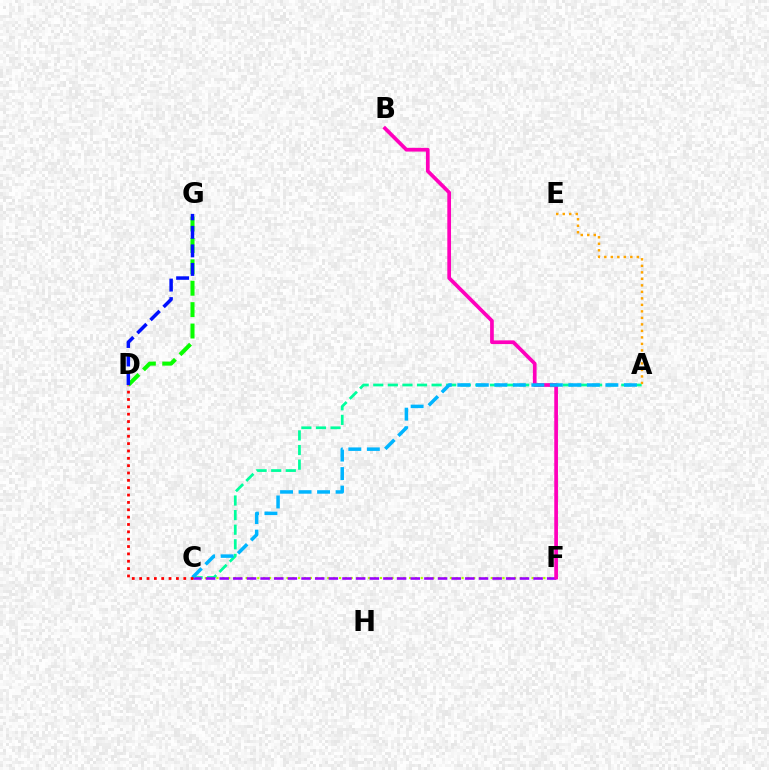{('C', 'F'): [{'color': '#b3ff00', 'line_style': 'dotted', 'thickness': 1.59}, {'color': '#9b00ff', 'line_style': 'dashed', 'thickness': 1.85}], ('A', 'C'): [{'color': '#00ff9d', 'line_style': 'dashed', 'thickness': 1.98}, {'color': '#00b5ff', 'line_style': 'dashed', 'thickness': 2.51}], ('B', 'F'): [{'color': '#ff00bd', 'line_style': 'solid', 'thickness': 2.67}], ('C', 'D'): [{'color': '#ff0000', 'line_style': 'dotted', 'thickness': 2.0}], ('D', 'G'): [{'color': '#08ff00', 'line_style': 'dashed', 'thickness': 2.91}, {'color': '#0010ff', 'line_style': 'dashed', 'thickness': 2.52}], ('A', 'E'): [{'color': '#ffa500', 'line_style': 'dotted', 'thickness': 1.77}]}